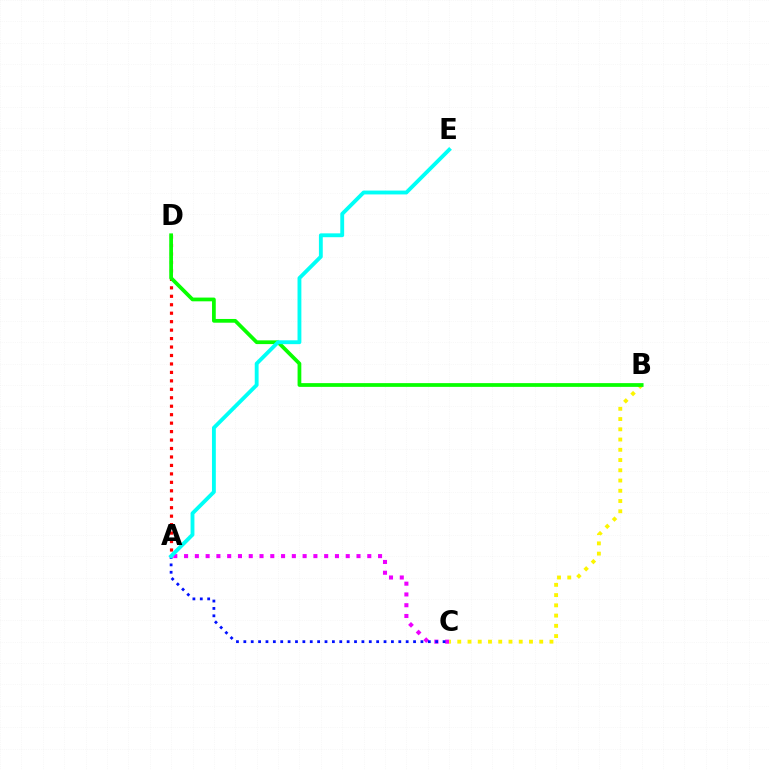{('A', 'D'): [{'color': '#ff0000', 'line_style': 'dotted', 'thickness': 2.3}], ('A', 'C'): [{'color': '#ee00ff', 'line_style': 'dotted', 'thickness': 2.93}, {'color': '#0010ff', 'line_style': 'dotted', 'thickness': 2.0}], ('B', 'C'): [{'color': '#fcf500', 'line_style': 'dotted', 'thickness': 2.78}], ('B', 'D'): [{'color': '#08ff00', 'line_style': 'solid', 'thickness': 2.69}], ('A', 'E'): [{'color': '#00fff6', 'line_style': 'solid', 'thickness': 2.77}]}